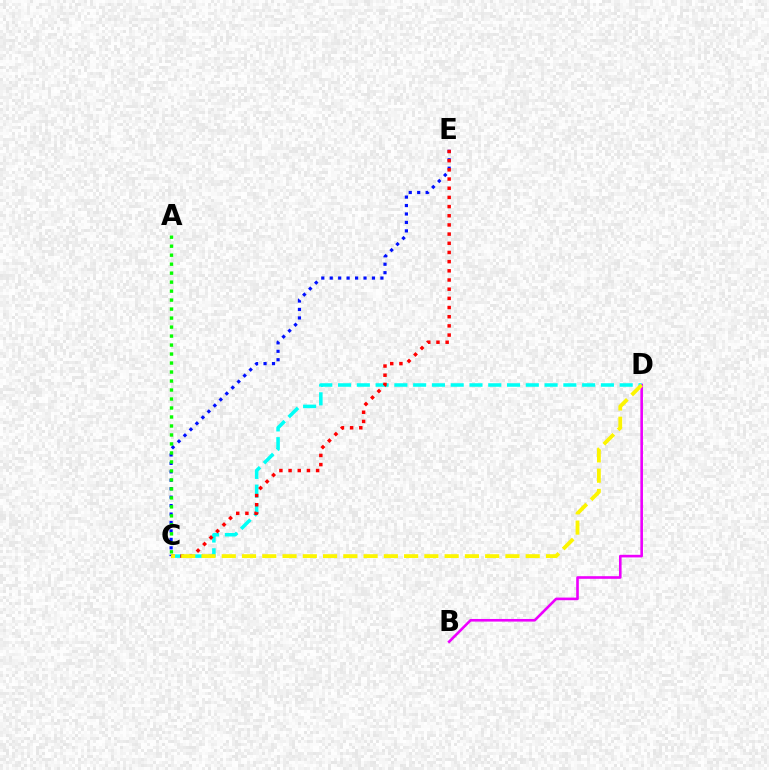{('B', 'D'): [{'color': '#ee00ff', 'line_style': 'solid', 'thickness': 1.88}], ('C', 'D'): [{'color': '#00fff6', 'line_style': 'dashed', 'thickness': 2.55}, {'color': '#fcf500', 'line_style': 'dashed', 'thickness': 2.75}], ('C', 'E'): [{'color': '#0010ff', 'line_style': 'dotted', 'thickness': 2.29}, {'color': '#ff0000', 'line_style': 'dotted', 'thickness': 2.49}], ('A', 'C'): [{'color': '#08ff00', 'line_style': 'dotted', 'thickness': 2.44}]}